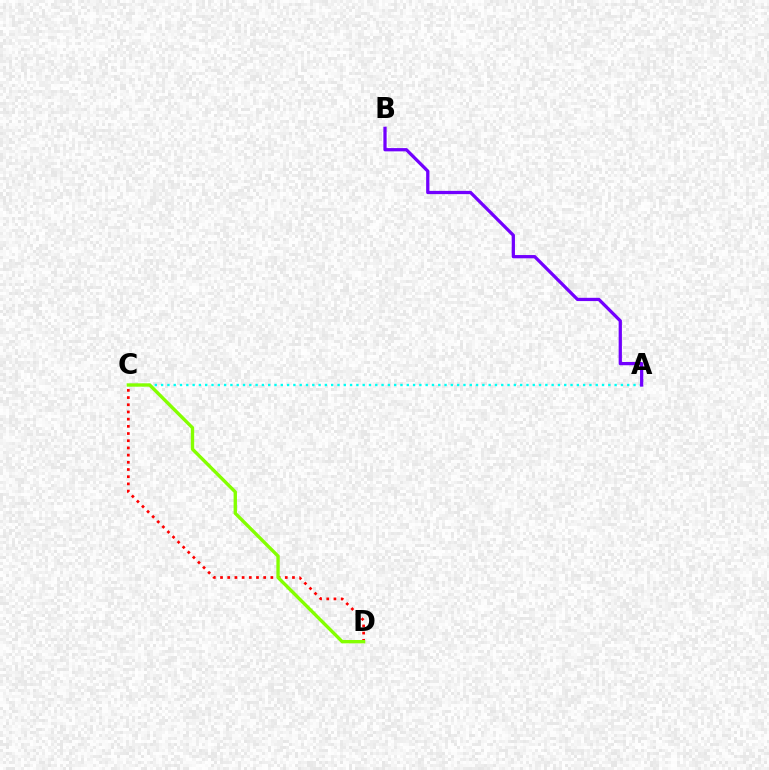{('C', 'D'): [{'color': '#ff0000', 'line_style': 'dotted', 'thickness': 1.95}, {'color': '#84ff00', 'line_style': 'solid', 'thickness': 2.42}], ('A', 'C'): [{'color': '#00fff6', 'line_style': 'dotted', 'thickness': 1.71}], ('A', 'B'): [{'color': '#7200ff', 'line_style': 'solid', 'thickness': 2.34}]}